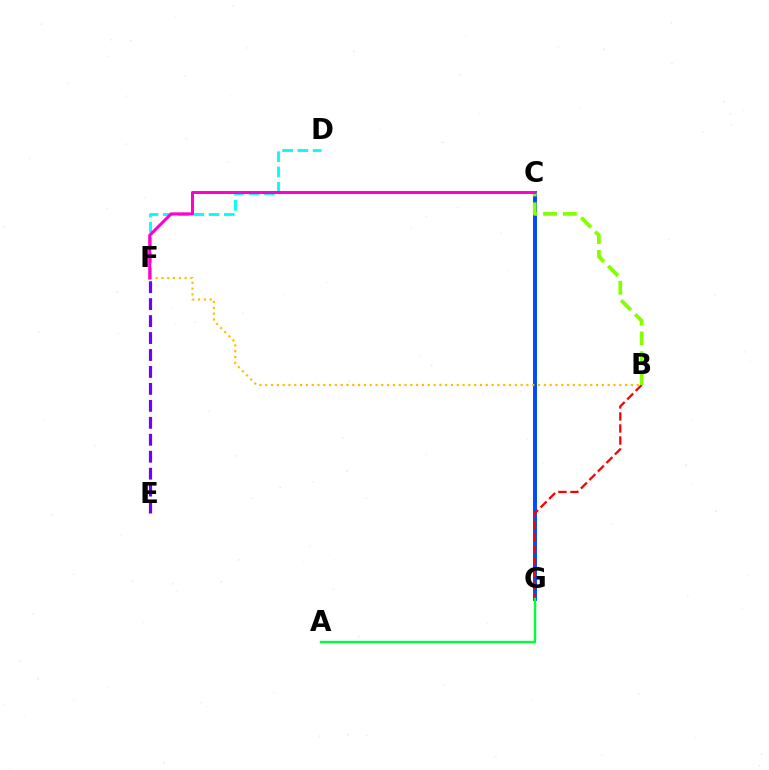{('C', 'G'): [{'color': '#004bff', 'line_style': 'solid', 'thickness': 2.84}], ('B', 'G'): [{'color': '#ff0000', 'line_style': 'dashed', 'thickness': 1.63}], ('A', 'G'): [{'color': '#00ff39', 'line_style': 'solid', 'thickness': 1.72}], ('D', 'F'): [{'color': '#00fff6', 'line_style': 'dashed', 'thickness': 2.08}], ('B', 'F'): [{'color': '#ffbd00', 'line_style': 'dotted', 'thickness': 1.58}], ('E', 'F'): [{'color': '#7200ff', 'line_style': 'dashed', 'thickness': 2.3}], ('B', 'C'): [{'color': '#84ff00', 'line_style': 'dashed', 'thickness': 2.7}], ('C', 'F'): [{'color': '#ff00cf', 'line_style': 'solid', 'thickness': 2.19}]}